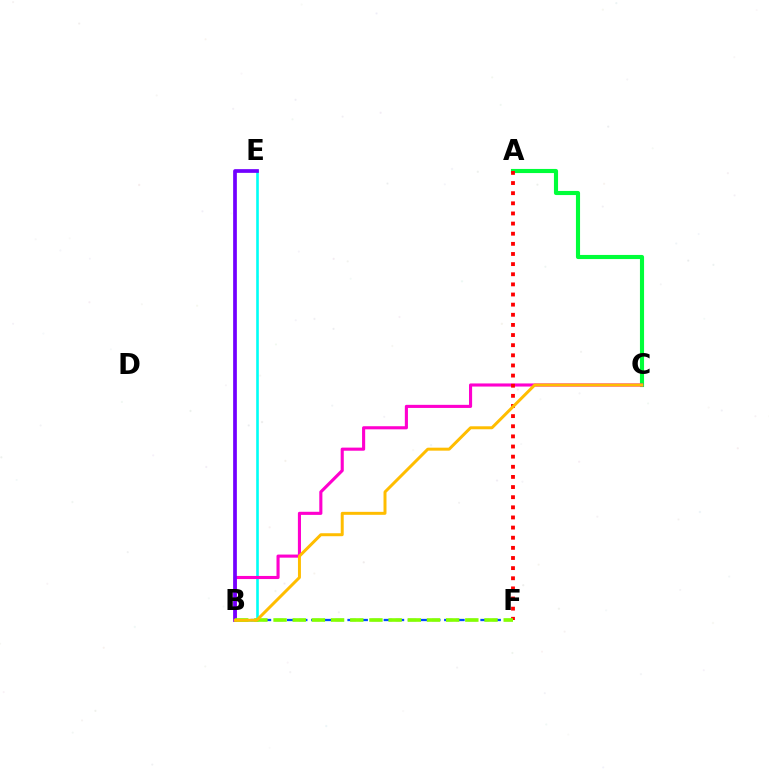{('B', 'E'): [{'color': '#00fff6', 'line_style': 'solid', 'thickness': 1.88}, {'color': '#7200ff', 'line_style': 'solid', 'thickness': 2.67}], ('A', 'C'): [{'color': '#00ff39', 'line_style': 'solid', 'thickness': 2.96}], ('B', 'F'): [{'color': '#004bff', 'line_style': 'dashed', 'thickness': 1.64}, {'color': '#84ff00', 'line_style': 'dashed', 'thickness': 2.61}], ('B', 'C'): [{'color': '#ff00cf', 'line_style': 'solid', 'thickness': 2.24}, {'color': '#ffbd00', 'line_style': 'solid', 'thickness': 2.14}], ('A', 'F'): [{'color': '#ff0000', 'line_style': 'dotted', 'thickness': 2.75}]}